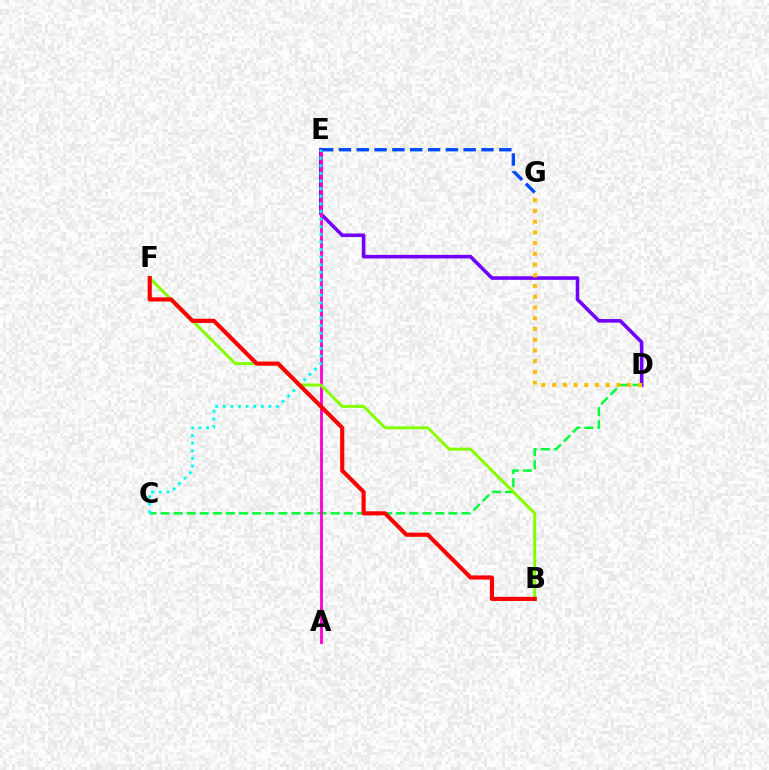{('C', 'D'): [{'color': '#00ff39', 'line_style': 'dashed', 'thickness': 1.78}], ('D', 'E'): [{'color': '#7200ff', 'line_style': 'solid', 'thickness': 2.57}], ('A', 'E'): [{'color': '#ff00cf', 'line_style': 'solid', 'thickness': 2.04}], ('E', 'G'): [{'color': '#004bff', 'line_style': 'dashed', 'thickness': 2.42}], ('C', 'E'): [{'color': '#00fff6', 'line_style': 'dotted', 'thickness': 2.07}], ('B', 'F'): [{'color': '#84ff00', 'line_style': 'solid', 'thickness': 2.16}, {'color': '#ff0000', 'line_style': 'solid', 'thickness': 2.98}], ('D', 'G'): [{'color': '#ffbd00', 'line_style': 'dotted', 'thickness': 2.92}]}